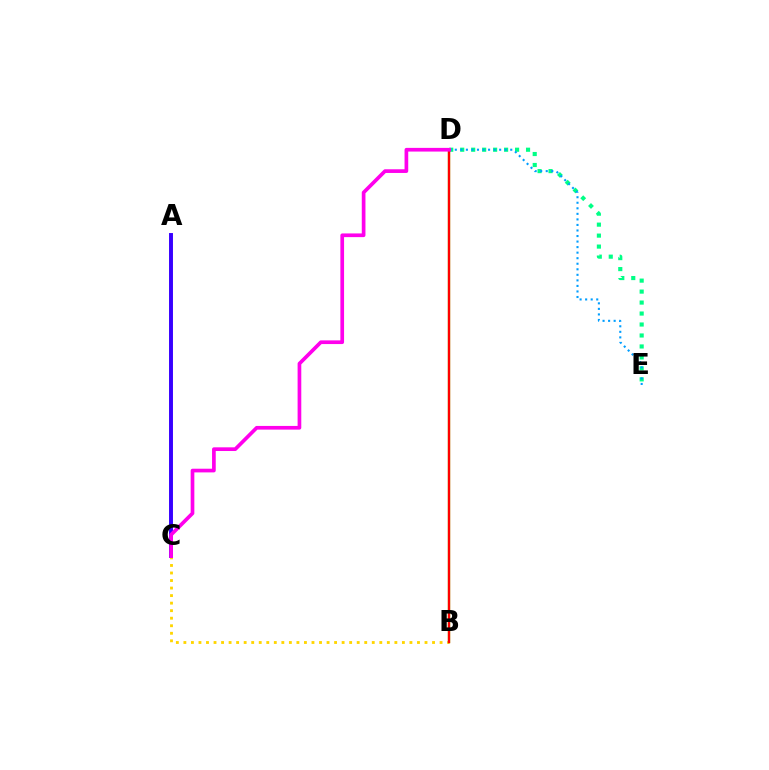{('D', 'E'): [{'color': '#00ff86', 'line_style': 'dotted', 'thickness': 2.98}, {'color': '#009eff', 'line_style': 'dotted', 'thickness': 1.51}], ('B', 'C'): [{'color': '#ffd500', 'line_style': 'dotted', 'thickness': 2.05}], ('A', 'C'): [{'color': '#3700ff', 'line_style': 'solid', 'thickness': 2.83}], ('B', 'D'): [{'color': '#4fff00', 'line_style': 'solid', 'thickness': 1.64}, {'color': '#ff0000', 'line_style': 'solid', 'thickness': 1.69}], ('C', 'D'): [{'color': '#ff00ed', 'line_style': 'solid', 'thickness': 2.65}]}